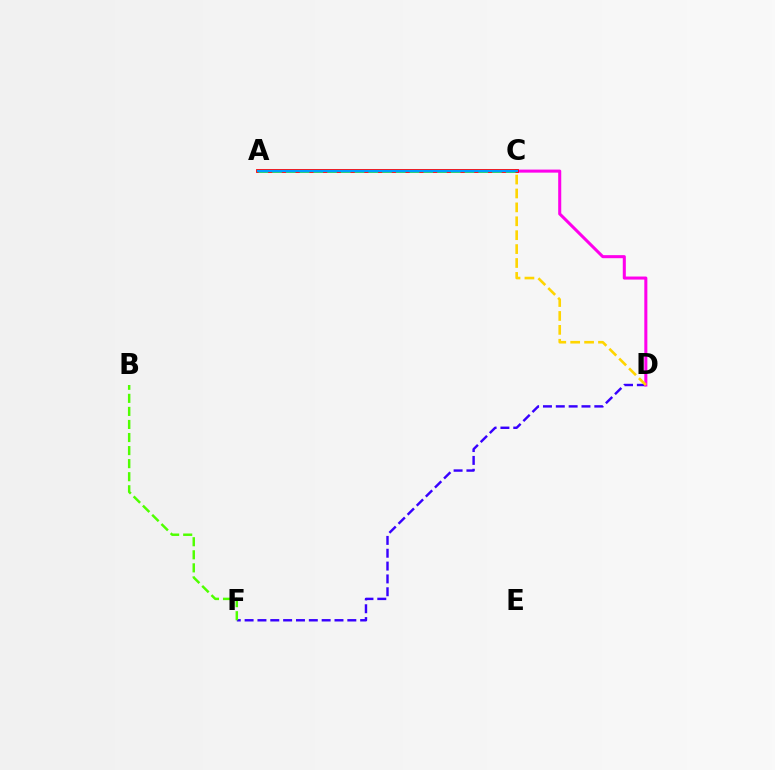{('D', 'F'): [{'color': '#3700ff', 'line_style': 'dashed', 'thickness': 1.74}], ('C', 'D'): [{'color': '#ff00ed', 'line_style': 'solid', 'thickness': 2.19}, {'color': '#ffd500', 'line_style': 'dashed', 'thickness': 1.89}], ('A', 'C'): [{'color': '#ff0000', 'line_style': 'solid', 'thickness': 2.74}, {'color': '#00ff86', 'line_style': 'dashed', 'thickness': 1.87}, {'color': '#009eff', 'line_style': 'solid', 'thickness': 1.54}], ('B', 'F'): [{'color': '#4fff00', 'line_style': 'dashed', 'thickness': 1.77}]}